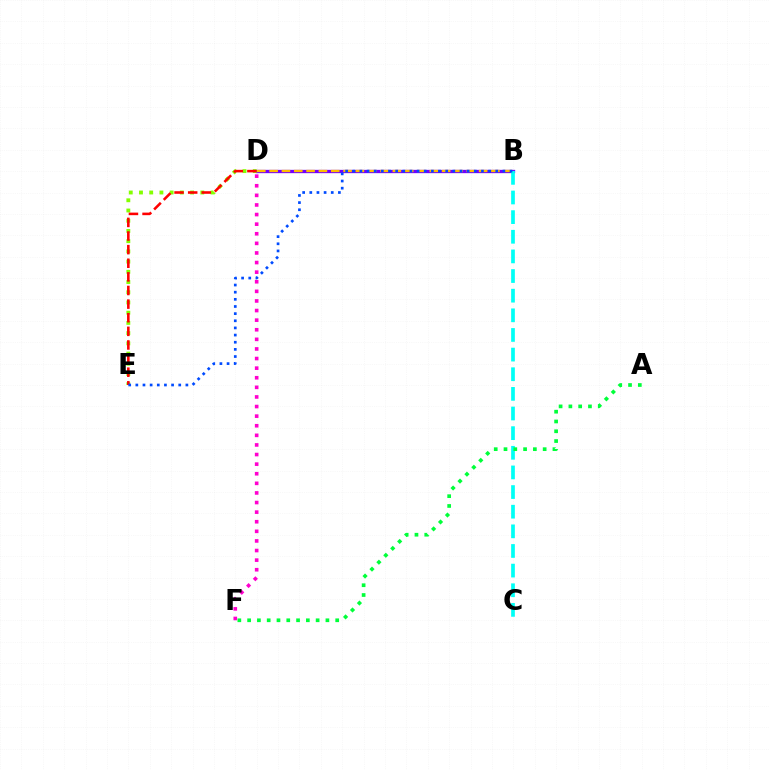{('B', 'D'): [{'color': '#7200ff', 'line_style': 'solid', 'thickness': 2.38}, {'color': '#ffbd00', 'line_style': 'dashed', 'thickness': 1.67}], ('D', 'E'): [{'color': '#84ff00', 'line_style': 'dotted', 'thickness': 2.78}, {'color': '#ff0000', 'line_style': 'dashed', 'thickness': 1.85}], ('B', 'C'): [{'color': '#00fff6', 'line_style': 'dashed', 'thickness': 2.67}], ('A', 'F'): [{'color': '#00ff39', 'line_style': 'dotted', 'thickness': 2.66}], ('D', 'F'): [{'color': '#ff00cf', 'line_style': 'dotted', 'thickness': 2.61}], ('B', 'E'): [{'color': '#004bff', 'line_style': 'dotted', 'thickness': 1.94}]}